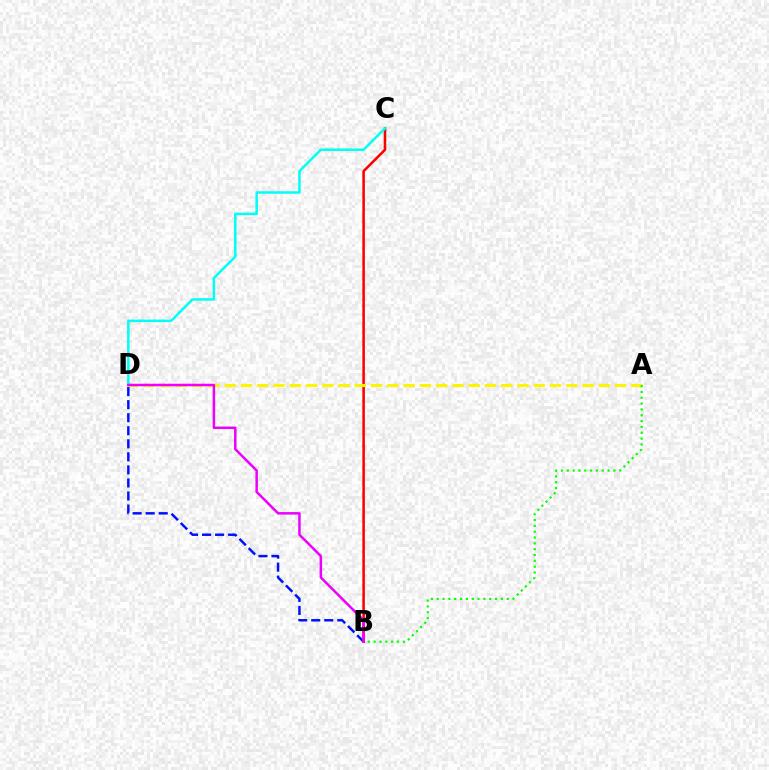{('B', 'D'): [{'color': '#0010ff', 'line_style': 'dashed', 'thickness': 1.77}, {'color': '#ee00ff', 'line_style': 'solid', 'thickness': 1.8}], ('B', 'C'): [{'color': '#ff0000', 'line_style': 'solid', 'thickness': 1.84}], ('A', 'D'): [{'color': '#fcf500', 'line_style': 'dashed', 'thickness': 2.21}], ('A', 'B'): [{'color': '#08ff00', 'line_style': 'dotted', 'thickness': 1.58}], ('C', 'D'): [{'color': '#00fff6', 'line_style': 'solid', 'thickness': 1.8}]}